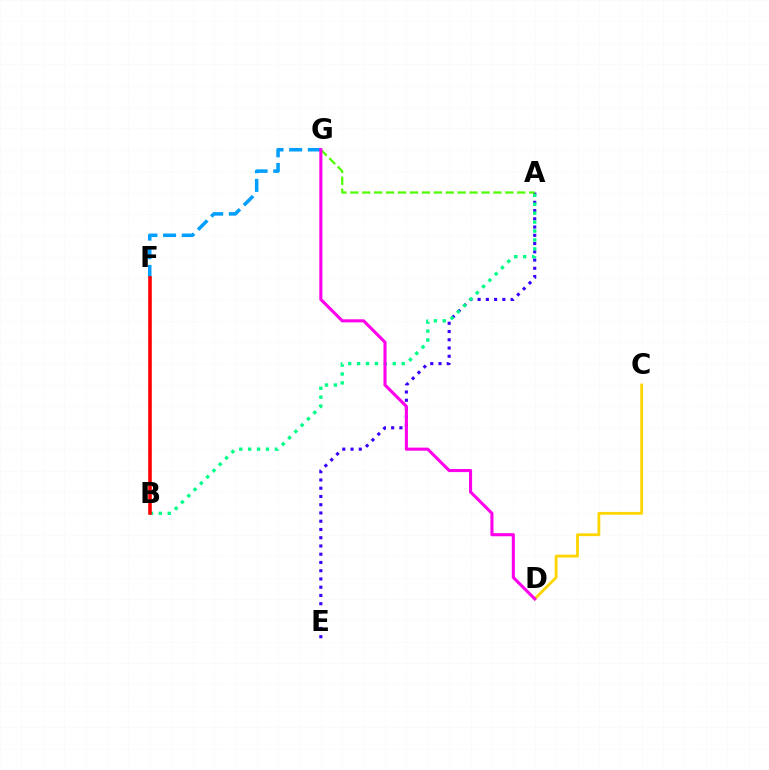{('A', 'E'): [{'color': '#3700ff', 'line_style': 'dotted', 'thickness': 2.24}], ('A', 'B'): [{'color': '#00ff86', 'line_style': 'dotted', 'thickness': 2.42}], ('F', 'G'): [{'color': '#009eff', 'line_style': 'dashed', 'thickness': 2.53}], ('A', 'G'): [{'color': '#4fff00', 'line_style': 'dashed', 'thickness': 1.62}], ('C', 'D'): [{'color': '#ffd500', 'line_style': 'solid', 'thickness': 2.02}], ('D', 'G'): [{'color': '#ff00ed', 'line_style': 'solid', 'thickness': 2.22}], ('B', 'F'): [{'color': '#ff0000', 'line_style': 'solid', 'thickness': 2.58}]}